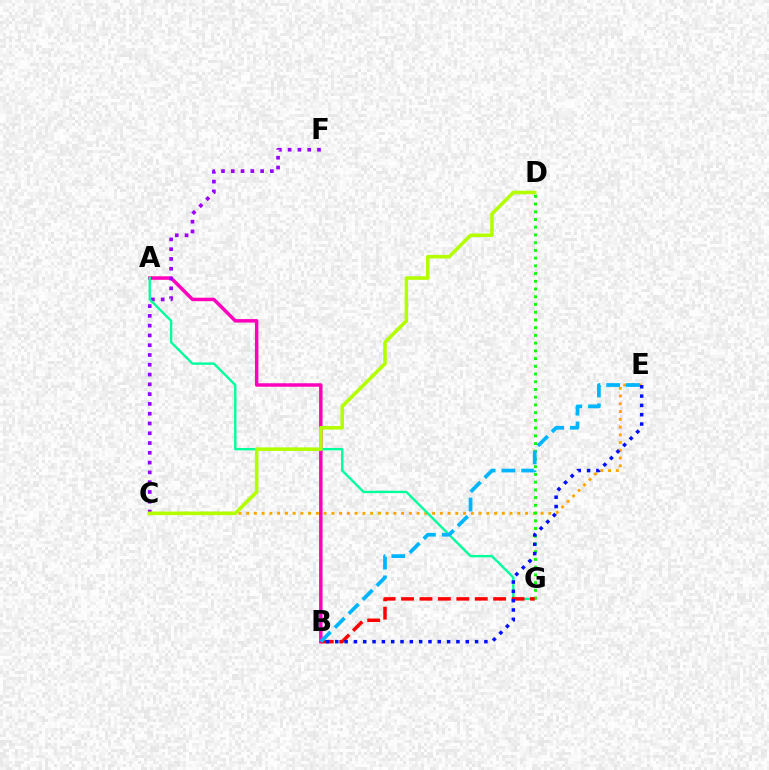{('A', 'B'): [{'color': '#ff00bd', 'line_style': 'solid', 'thickness': 2.5}], ('C', 'E'): [{'color': '#ffa500', 'line_style': 'dotted', 'thickness': 2.11}], ('C', 'F'): [{'color': '#9b00ff', 'line_style': 'dotted', 'thickness': 2.66}], ('A', 'G'): [{'color': '#00ff9d', 'line_style': 'solid', 'thickness': 1.71}], ('D', 'G'): [{'color': '#08ff00', 'line_style': 'dotted', 'thickness': 2.1}], ('B', 'G'): [{'color': '#ff0000', 'line_style': 'dashed', 'thickness': 2.5}], ('C', 'D'): [{'color': '#b3ff00', 'line_style': 'solid', 'thickness': 2.56}], ('B', 'E'): [{'color': '#00b5ff', 'line_style': 'dashed', 'thickness': 2.68}, {'color': '#0010ff', 'line_style': 'dotted', 'thickness': 2.53}]}